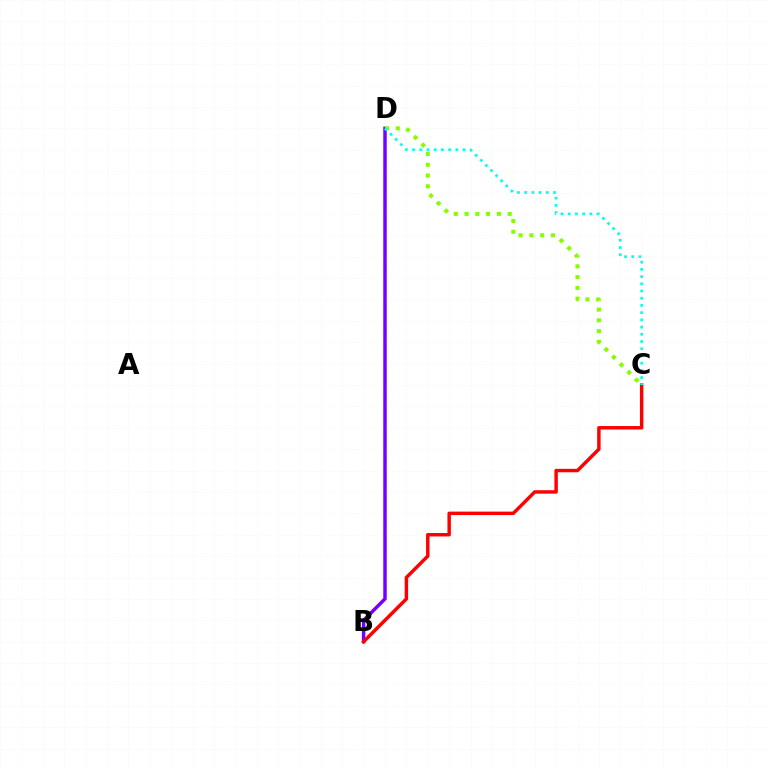{('B', 'D'): [{'color': '#7200ff', 'line_style': 'solid', 'thickness': 2.5}], ('C', 'D'): [{'color': '#84ff00', 'line_style': 'dotted', 'thickness': 2.93}, {'color': '#00fff6', 'line_style': 'dotted', 'thickness': 1.96}], ('B', 'C'): [{'color': '#ff0000', 'line_style': 'solid', 'thickness': 2.47}]}